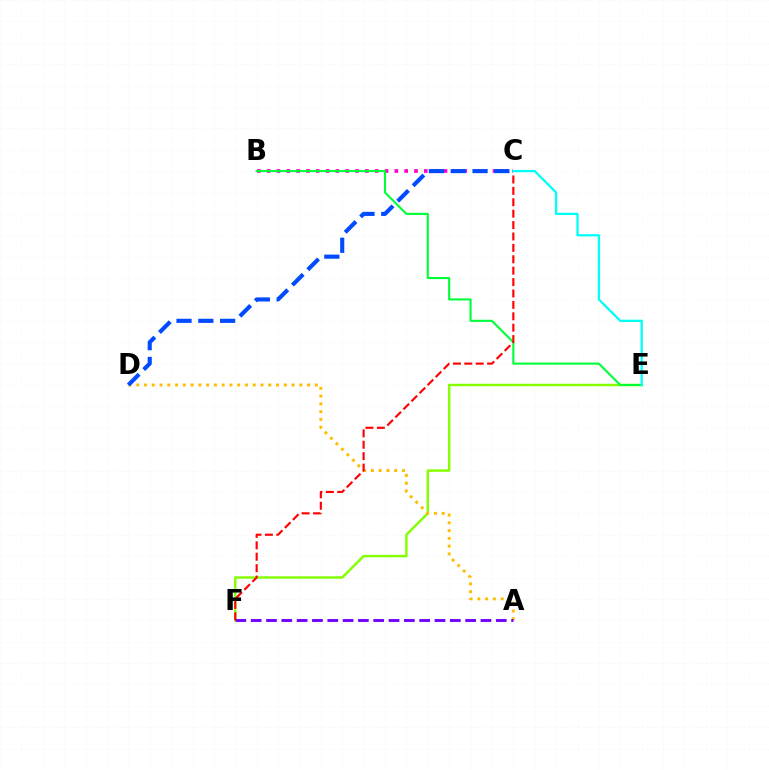{('E', 'F'): [{'color': '#84ff00', 'line_style': 'solid', 'thickness': 1.76}], ('A', 'D'): [{'color': '#ffbd00', 'line_style': 'dotted', 'thickness': 2.11}], ('B', 'C'): [{'color': '#ff00cf', 'line_style': 'dotted', 'thickness': 2.67}], ('A', 'F'): [{'color': '#7200ff', 'line_style': 'dashed', 'thickness': 2.08}], ('B', 'E'): [{'color': '#00ff39', 'line_style': 'solid', 'thickness': 1.52}], ('C', 'F'): [{'color': '#ff0000', 'line_style': 'dashed', 'thickness': 1.55}], ('C', 'D'): [{'color': '#004bff', 'line_style': 'dashed', 'thickness': 2.96}], ('C', 'E'): [{'color': '#00fff6', 'line_style': 'solid', 'thickness': 1.64}]}